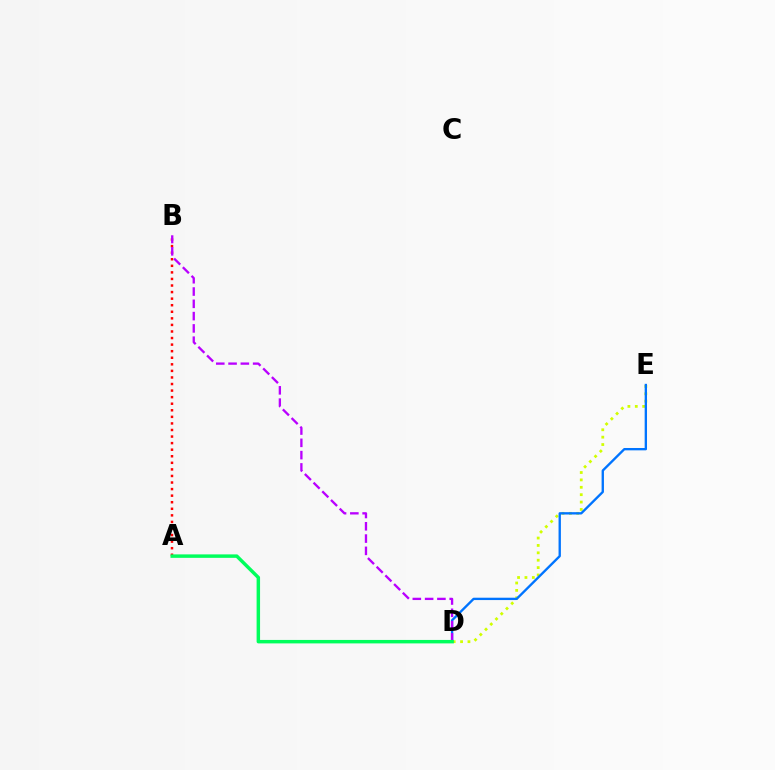{('D', 'E'): [{'color': '#d1ff00', 'line_style': 'dotted', 'thickness': 2.01}, {'color': '#0074ff', 'line_style': 'solid', 'thickness': 1.69}], ('A', 'B'): [{'color': '#ff0000', 'line_style': 'dotted', 'thickness': 1.78}], ('B', 'D'): [{'color': '#b900ff', 'line_style': 'dashed', 'thickness': 1.67}], ('A', 'D'): [{'color': '#00ff5c', 'line_style': 'solid', 'thickness': 2.49}]}